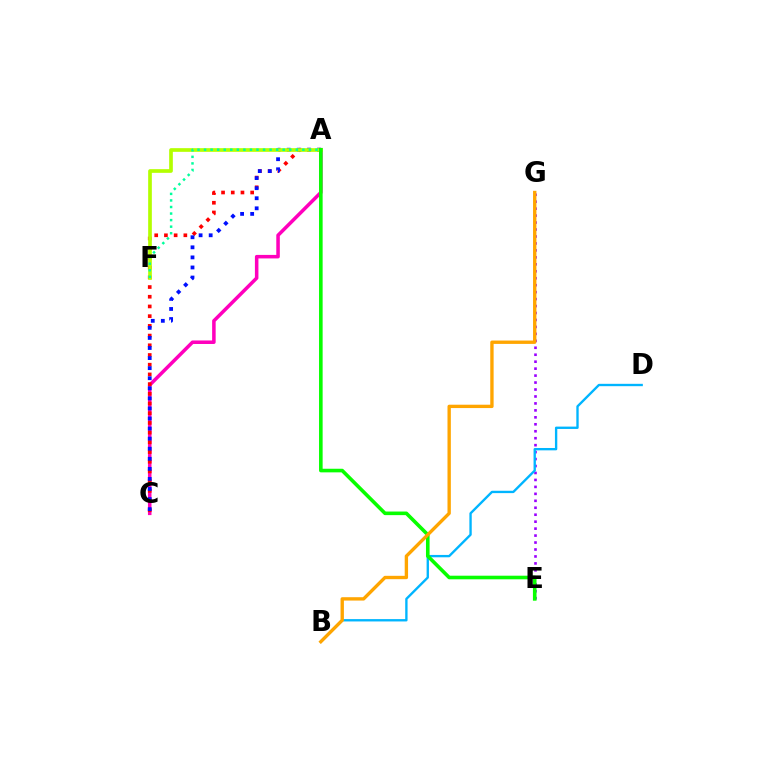{('A', 'C'): [{'color': '#ff00bd', 'line_style': 'solid', 'thickness': 2.54}, {'color': '#ff0000', 'line_style': 'dotted', 'thickness': 2.64}, {'color': '#0010ff', 'line_style': 'dotted', 'thickness': 2.74}], ('A', 'F'): [{'color': '#b3ff00', 'line_style': 'solid', 'thickness': 2.65}, {'color': '#00ff9d', 'line_style': 'dotted', 'thickness': 1.78}], ('E', 'G'): [{'color': '#9b00ff', 'line_style': 'dotted', 'thickness': 1.89}], ('B', 'D'): [{'color': '#00b5ff', 'line_style': 'solid', 'thickness': 1.7}], ('A', 'E'): [{'color': '#08ff00', 'line_style': 'solid', 'thickness': 2.59}], ('B', 'G'): [{'color': '#ffa500', 'line_style': 'solid', 'thickness': 2.42}]}